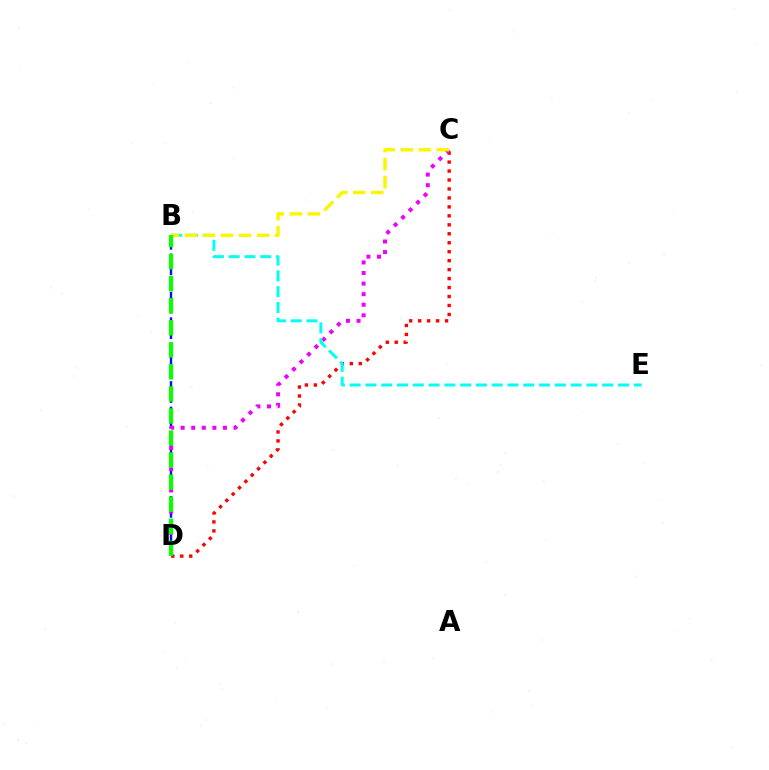{('C', 'D'): [{'color': '#ff0000', 'line_style': 'dotted', 'thickness': 2.44}, {'color': '#ee00ff', 'line_style': 'dotted', 'thickness': 2.87}], ('B', 'D'): [{'color': '#0010ff', 'line_style': 'dashed', 'thickness': 1.73}, {'color': '#08ff00', 'line_style': 'dashed', 'thickness': 3.0}], ('B', 'E'): [{'color': '#00fff6', 'line_style': 'dashed', 'thickness': 2.14}], ('B', 'C'): [{'color': '#fcf500', 'line_style': 'dashed', 'thickness': 2.45}]}